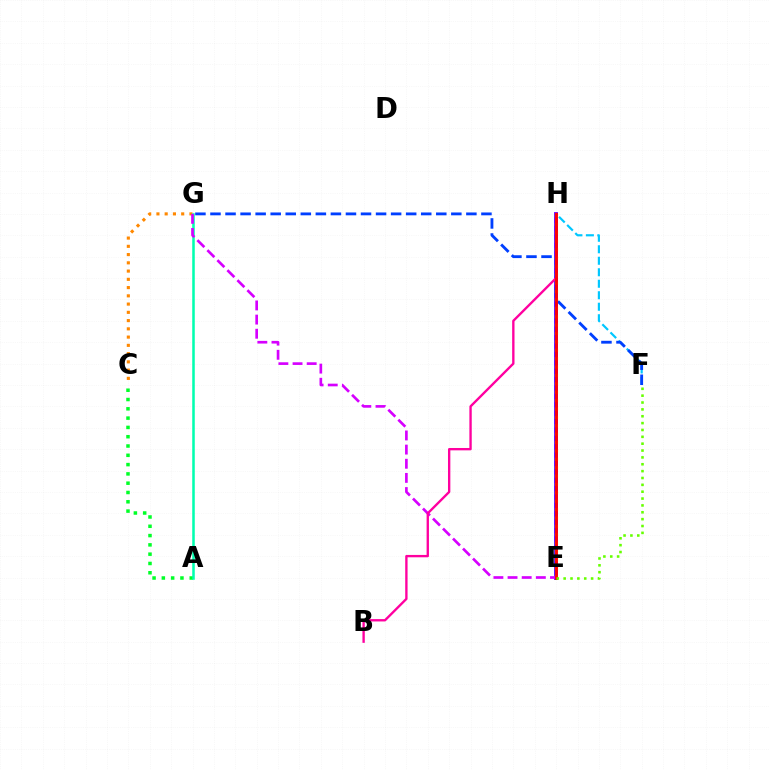{('E', 'H'): [{'color': '#4f00ff', 'line_style': 'solid', 'thickness': 2.74}, {'color': '#eeff00', 'line_style': 'dotted', 'thickness': 2.28}, {'color': '#ff0000', 'line_style': 'solid', 'thickness': 2.04}], ('A', 'C'): [{'color': '#00ff27', 'line_style': 'dotted', 'thickness': 2.53}], ('C', 'G'): [{'color': '#ff8800', 'line_style': 'dotted', 'thickness': 2.24}], ('F', 'H'): [{'color': '#00c7ff', 'line_style': 'dashed', 'thickness': 1.56}], ('A', 'G'): [{'color': '#00ffaf', 'line_style': 'solid', 'thickness': 1.83}], ('F', 'G'): [{'color': '#003fff', 'line_style': 'dashed', 'thickness': 2.04}], ('E', 'G'): [{'color': '#d600ff', 'line_style': 'dashed', 'thickness': 1.92}], ('B', 'H'): [{'color': '#ff00a0', 'line_style': 'solid', 'thickness': 1.7}], ('E', 'F'): [{'color': '#66ff00', 'line_style': 'dotted', 'thickness': 1.86}]}